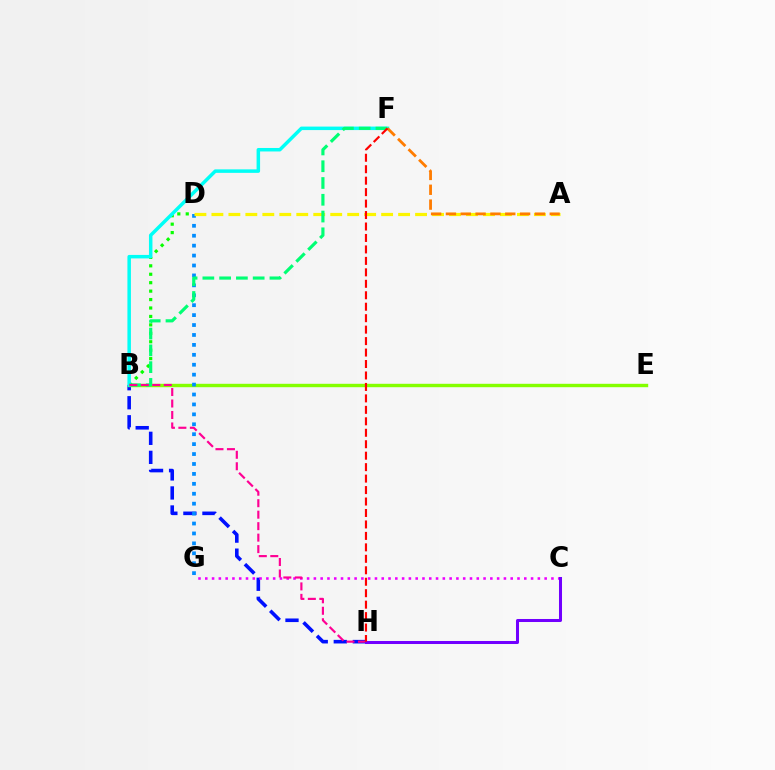{('B', 'H'): [{'color': '#0010ff', 'line_style': 'dashed', 'thickness': 2.59}, {'color': '#ff0094', 'line_style': 'dashed', 'thickness': 1.56}], ('B', 'D'): [{'color': '#08ff00', 'line_style': 'dotted', 'thickness': 2.29}], ('B', 'E'): [{'color': '#84ff00', 'line_style': 'solid', 'thickness': 2.45}], ('C', 'G'): [{'color': '#ee00ff', 'line_style': 'dotted', 'thickness': 1.84}], ('D', 'G'): [{'color': '#008cff', 'line_style': 'dotted', 'thickness': 2.7}], ('A', 'D'): [{'color': '#fcf500', 'line_style': 'dashed', 'thickness': 2.31}], ('B', 'F'): [{'color': '#00fff6', 'line_style': 'solid', 'thickness': 2.52}, {'color': '#00ff74', 'line_style': 'dashed', 'thickness': 2.28}], ('C', 'H'): [{'color': '#7200ff', 'line_style': 'solid', 'thickness': 2.18}], ('A', 'F'): [{'color': '#ff7c00', 'line_style': 'dashed', 'thickness': 2.02}], ('F', 'H'): [{'color': '#ff0000', 'line_style': 'dashed', 'thickness': 1.56}]}